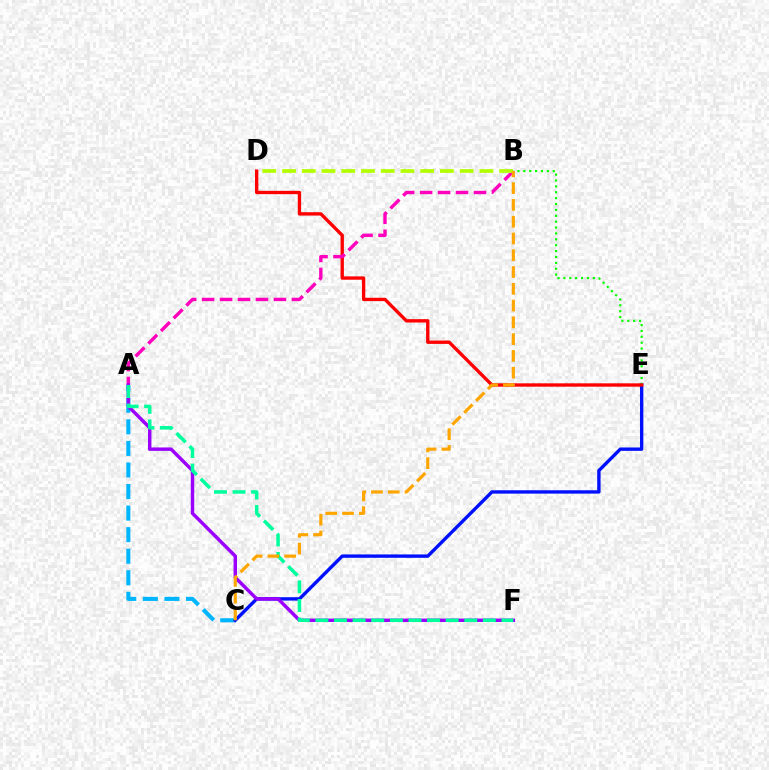{('A', 'C'): [{'color': '#00b5ff', 'line_style': 'dashed', 'thickness': 2.93}], ('C', 'E'): [{'color': '#0010ff', 'line_style': 'solid', 'thickness': 2.43}], ('B', 'E'): [{'color': '#08ff00', 'line_style': 'dotted', 'thickness': 1.6}], ('D', 'E'): [{'color': '#ff0000', 'line_style': 'solid', 'thickness': 2.42}], ('A', 'B'): [{'color': '#ff00bd', 'line_style': 'dashed', 'thickness': 2.44}], ('A', 'F'): [{'color': '#9b00ff', 'line_style': 'solid', 'thickness': 2.47}, {'color': '#00ff9d', 'line_style': 'dashed', 'thickness': 2.53}], ('B', 'D'): [{'color': '#b3ff00', 'line_style': 'dashed', 'thickness': 2.68}], ('B', 'C'): [{'color': '#ffa500', 'line_style': 'dashed', 'thickness': 2.28}]}